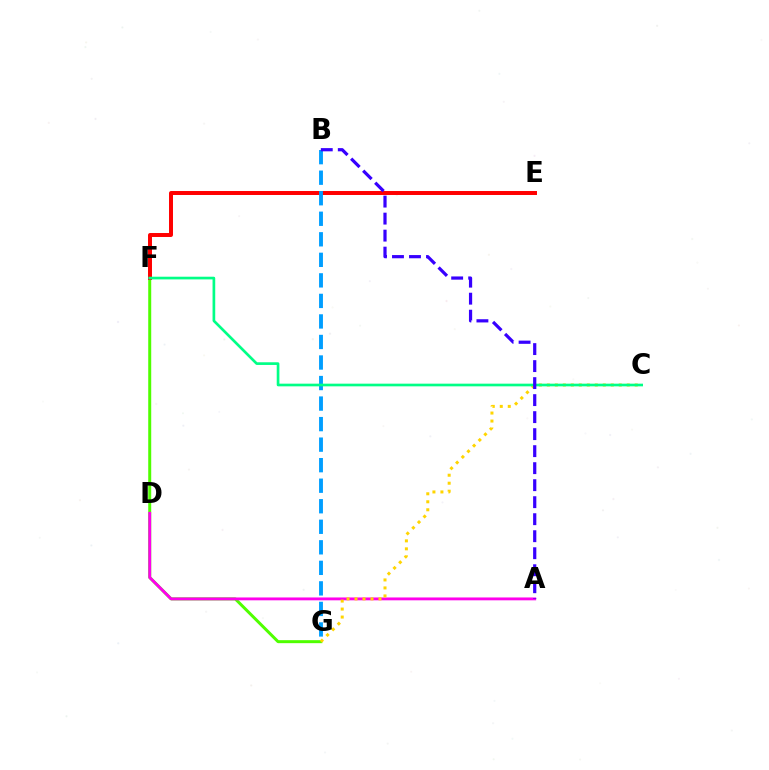{('F', 'G'): [{'color': '#4fff00', 'line_style': 'solid', 'thickness': 2.16}], ('A', 'D'): [{'color': '#ff00ed', 'line_style': 'solid', 'thickness': 2.05}], ('C', 'G'): [{'color': '#ffd500', 'line_style': 'dotted', 'thickness': 2.17}], ('E', 'F'): [{'color': '#ff0000', 'line_style': 'solid', 'thickness': 2.86}], ('B', 'G'): [{'color': '#009eff', 'line_style': 'dashed', 'thickness': 2.79}], ('C', 'F'): [{'color': '#00ff86', 'line_style': 'solid', 'thickness': 1.93}], ('A', 'B'): [{'color': '#3700ff', 'line_style': 'dashed', 'thickness': 2.31}]}